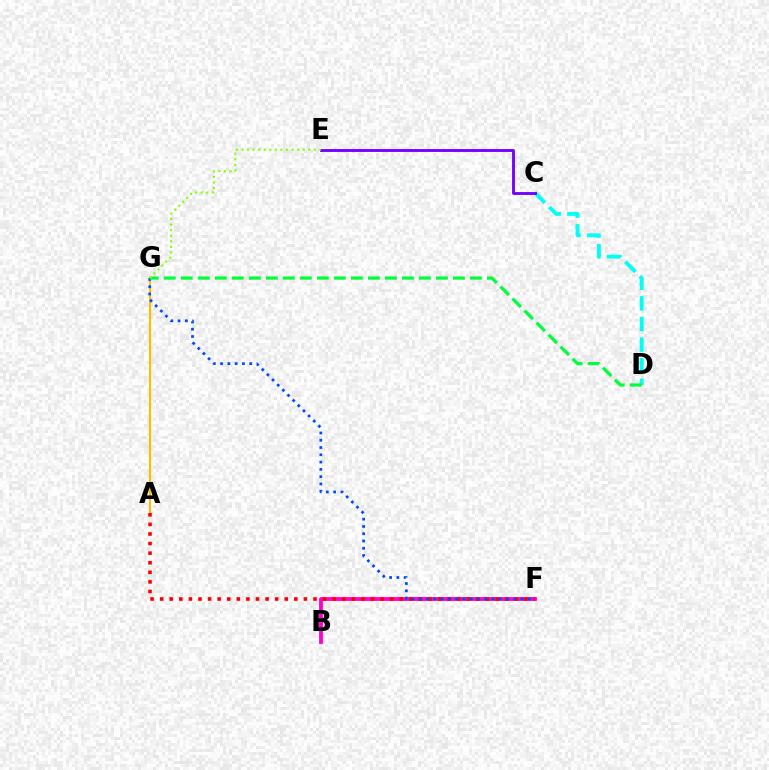{('A', 'G'): [{'color': '#ffbd00', 'line_style': 'solid', 'thickness': 1.5}], ('B', 'F'): [{'color': '#ff00cf', 'line_style': 'solid', 'thickness': 2.75}], ('A', 'F'): [{'color': '#ff0000', 'line_style': 'dotted', 'thickness': 2.6}], ('C', 'D'): [{'color': '#00fff6', 'line_style': 'dashed', 'thickness': 2.8}], ('F', 'G'): [{'color': '#004bff', 'line_style': 'dotted', 'thickness': 1.98}], ('C', 'E'): [{'color': '#7200ff', 'line_style': 'solid', 'thickness': 2.05}], ('D', 'G'): [{'color': '#00ff39', 'line_style': 'dashed', 'thickness': 2.31}], ('E', 'G'): [{'color': '#84ff00', 'line_style': 'dotted', 'thickness': 1.51}]}